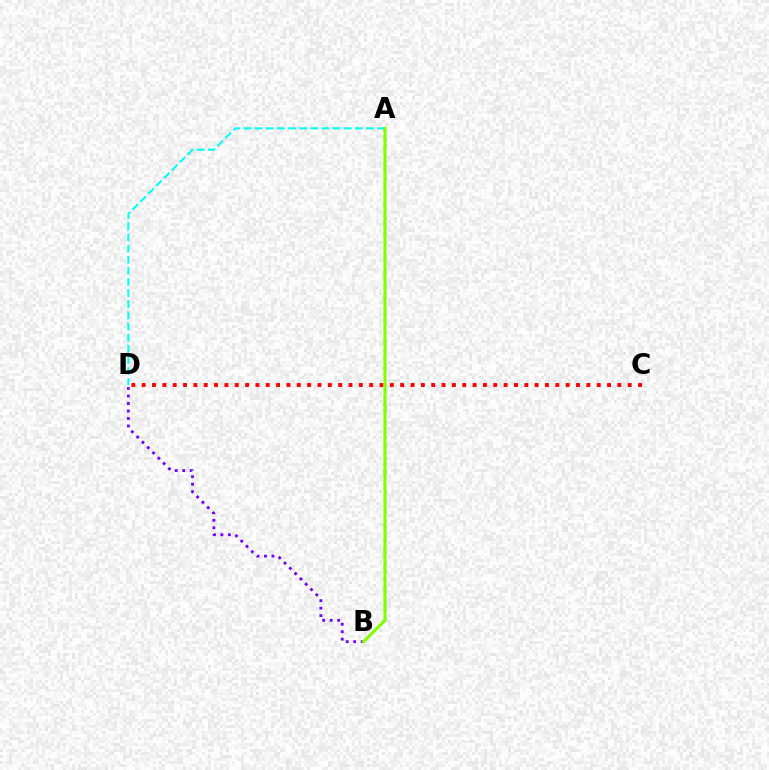{('C', 'D'): [{'color': '#ff0000', 'line_style': 'dotted', 'thickness': 2.81}], ('B', 'D'): [{'color': '#7200ff', 'line_style': 'dotted', 'thickness': 2.03}], ('A', 'D'): [{'color': '#00fff6', 'line_style': 'dashed', 'thickness': 1.51}], ('A', 'B'): [{'color': '#84ff00', 'line_style': 'solid', 'thickness': 2.28}]}